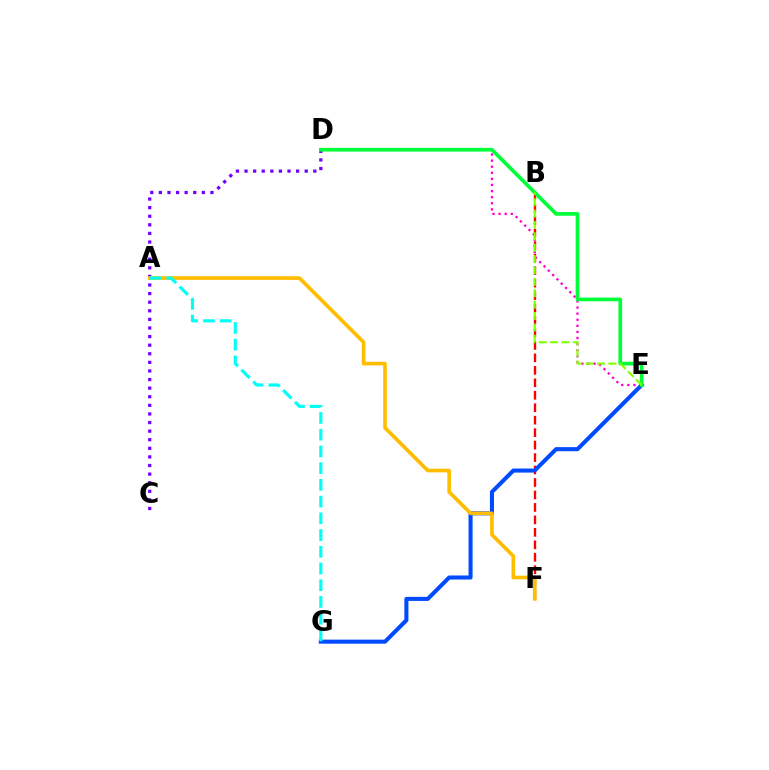{('D', 'E'): [{'color': '#ff00cf', 'line_style': 'dotted', 'thickness': 1.66}, {'color': '#00ff39', 'line_style': 'solid', 'thickness': 2.66}], ('B', 'F'): [{'color': '#ff0000', 'line_style': 'dashed', 'thickness': 1.69}], ('E', 'G'): [{'color': '#004bff', 'line_style': 'solid', 'thickness': 2.92}], ('C', 'D'): [{'color': '#7200ff', 'line_style': 'dotted', 'thickness': 2.34}], ('A', 'F'): [{'color': '#ffbd00', 'line_style': 'solid', 'thickness': 2.63}], ('B', 'E'): [{'color': '#84ff00', 'line_style': 'dashed', 'thickness': 1.55}], ('A', 'G'): [{'color': '#00fff6', 'line_style': 'dashed', 'thickness': 2.27}]}